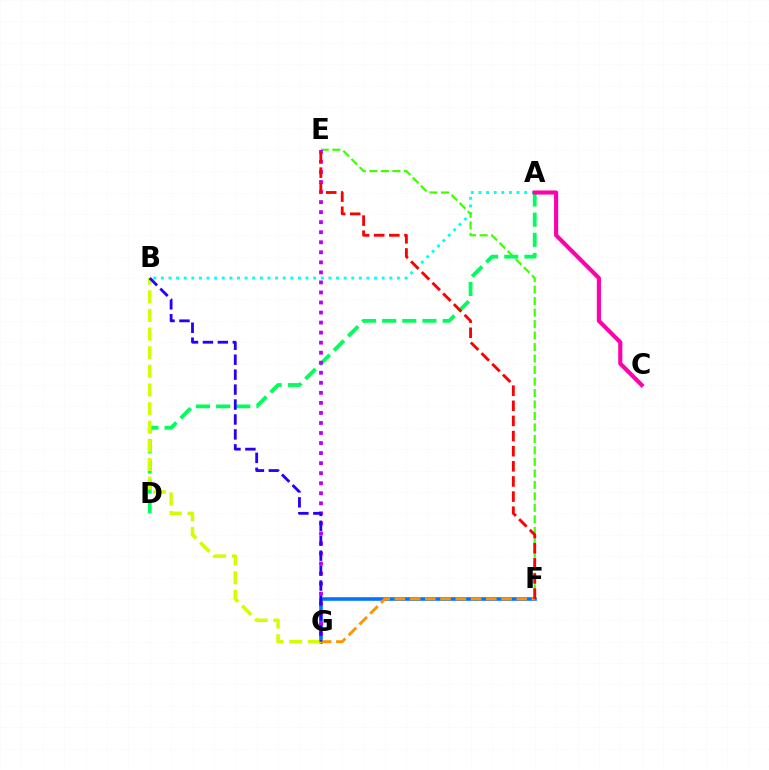{('F', 'G'): [{'color': '#0074ff', 'line_style': 'solid', 'thickness': 2.57}, {'color': '#ff9400', 'line_style': 'dashed', 'thickness': 2.07}], ('A', 'B'): [{'color': '#00fff6', 'line_style': 'dotted', 'thickness': 2.07}], ('E', 'F'): [{'color': '#3dff00', 'line_style': 'dashed', 'thickness': 1.56}, {'color': '#ff0000', 'line_style': 'dashed', 'thickness': 2.05}], ('A', 'D'): [{'color': '#00ff5c', 'line_style': 'dashed', 'thickness': 2.74}], ('E', 'G'): [{'color': '#b900ff', 'line_style': 'dotted', 'thickness': 2.73}], ('B', 'G'): [{'color': '#d1ff00', 'line_style': 'dashed', 'thickness': 2.53}, {'color': '#2500ff', 'line_style': 'dashed', 'thickness': 2.03}], ('A', 'C'): [{'color': '#ff00ac', 'line_style': 'solid', 'thickness': 2.96}]}